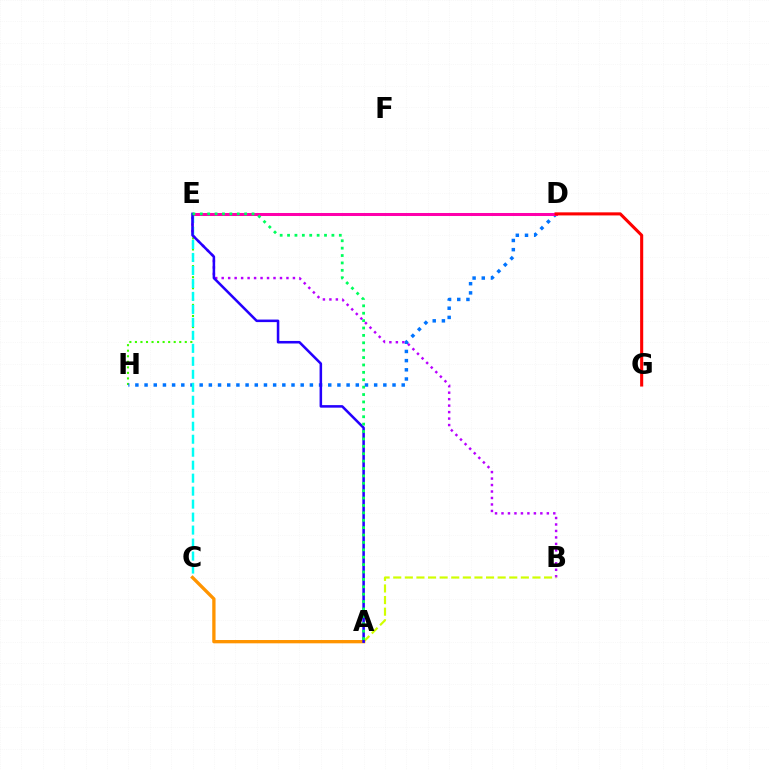{('E', 'H'): [{'color': '#3dff00', 'line_style': 'dotted', 'thickness': 1.51}], ('D', 'H'): [{'color': '#0074ff', 'line_style': 'dotted', 'thickness': 2.5}], ('C', 'E'): [{'color': '#00fff6', 'line_style': 'dashed', 'thickness': 1.76}], ('D', 'E'): [{'color': '#ff00ac', 'line_style': 'solid', 'thickness': 2.17}], ('B', 'E'): [{'color': '#b900ff', 'line_style': 'dotted', 'thickness': 1.76}], ('A', 'B'): [{'color': '#d1ff00', 'line_style': 'dashed', 'thickness': 1.58}], ('A', 'C'): [{'color': '#ff9400', 'line_style': 'solid', 'thickness': 2.38}], ('A', 'E'): [{'color': '#2500ff', 'line_style': 'solid', 'thickness': 1.83}, {'color': '#00ff5c', 'line_style': 'dotted', 'thickness': 2.01}], ('D', 'G'): [{'color': '#ff0000', 'line_style': 'solid', 'thickness': 2.22}]}